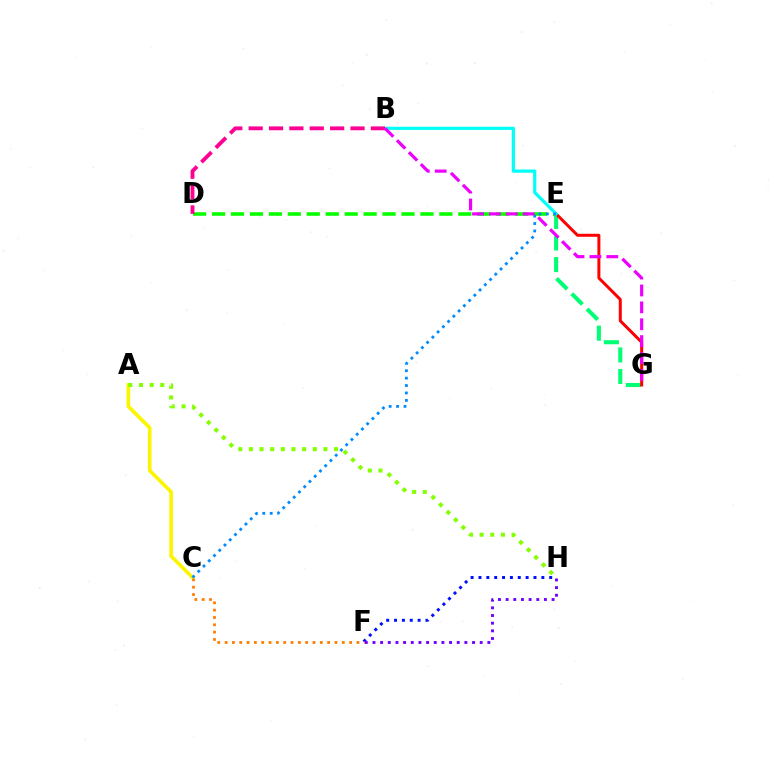{('E', 'G'): [{'color': '#00ff74', 'line_style': 'dashed', 'thickness': 2.93}, {'color': '#ff0000', 'line_style': 'solid', 'thickness': 2.15}], ('D', 'E'): [{'color': '#08ff00', 'line_style': 'dashed', 'thickness': 2.57}], ('F', 'H'): [{'color': '#0010ff', 'line_style': 'dotted', 'thickness': 2.14}, {'color': '#7200ff', 'line_style': 'dotted', 'thickness': 2.08}], ('B', 'E'): [{'color': '#00fff6', 'line_style': 'solid', 'thickness': 2.3}], ('A', 'C'): [{'color': '#fcf500', 'line_style': 'solid', 'thickness': 2.63}], ('C', 'E'): [{'color': '#008cff', 'line_style': 'dotted', 'thickness': 2.02}], ('C', 'F'): [{'color': '#ff7c00', 'line_style': 'dotted', 'thickness': 1.99}], ('B', 'D'): [{'color': '#ff0094', 'line_style': 'dashed', 'thickness': 2.77}], ('A', 'H'): [{'color': '#84ff00', 'line_style': 'dotted', 'thickness': 2.89}], ('B', 'G'): [{'color': '#ee00ff', 'line_style': 'dashed', 'thickness': 2.29}]}